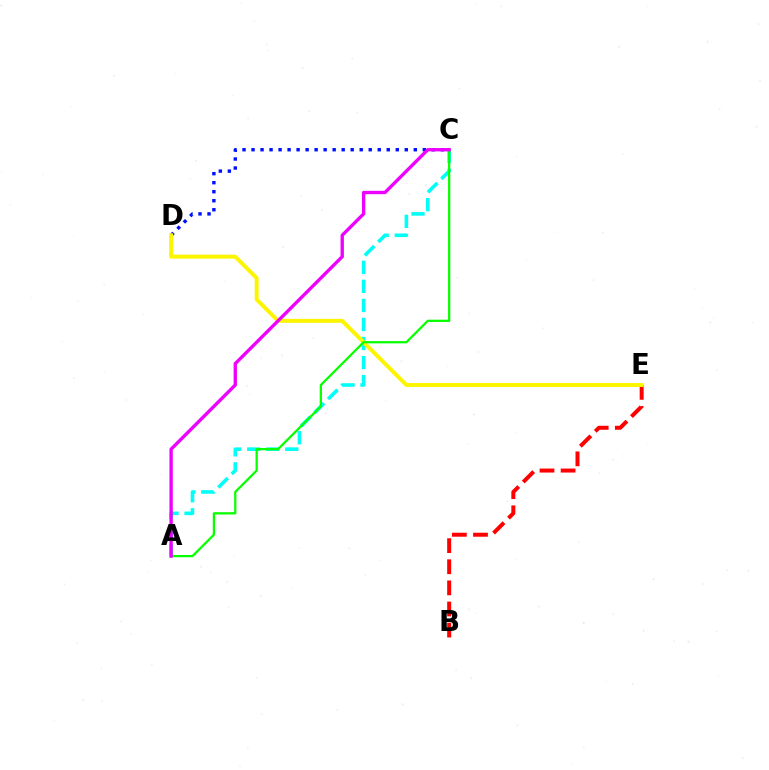{('B', 'E'): [{'color': '#ff0000', 'line_style': 'dashed', 'thickness': 2.87}], ('A', 'C'): [{'color': '#00fff6', 'line_style': 'dashed', 'thickness': 2.59}, {'color': '#08ff00', 'line_style': 'solid', 'thickness': 1.63}, {'color': '#ee00ff', 'line_style': 'solid', 'thickness': 2.41}], ('C', 'D'): [{'color': '#0010ff', 'line_style': 'dotted', 'thickness': 2.45}], ('D', 'E'): [{'color': '#fcf500', 'line_style': 'solid', 'thickness': 2.84}]}